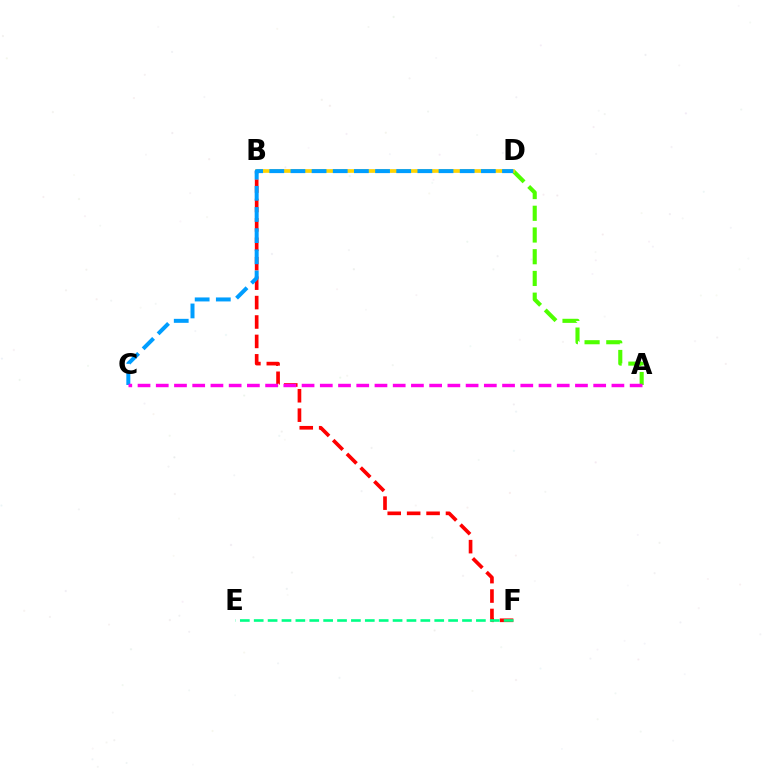{('B', 'F'): [{'color': '#ff0000', 'line_style': 'dashed', 'thickness': 2.64}], ('E', 'F'): [{'color': '#00ff86', 'line_style': 'dashed', 'thickness': 1.89}], ('B', 'D'): [{'color': '#3700ff', 'line_style': 'dashed', 'thickness': 1.65}, {'color': '#ffd500', 'line_style': 'solid', 'thickness': 2.62}], ('A', 'D'): [{'color': '#4fff00', 'line_style': 'dashed', 'thickness': 2.95}], ('C', 'D'): [{'color': '#009eff', 'line_style': 'dashed', 'thickness': 2.87}], ('A', 'C'): [{'color': '#ff00ed', 'line_style': 'dashed', 'thickness': 2.48}]}